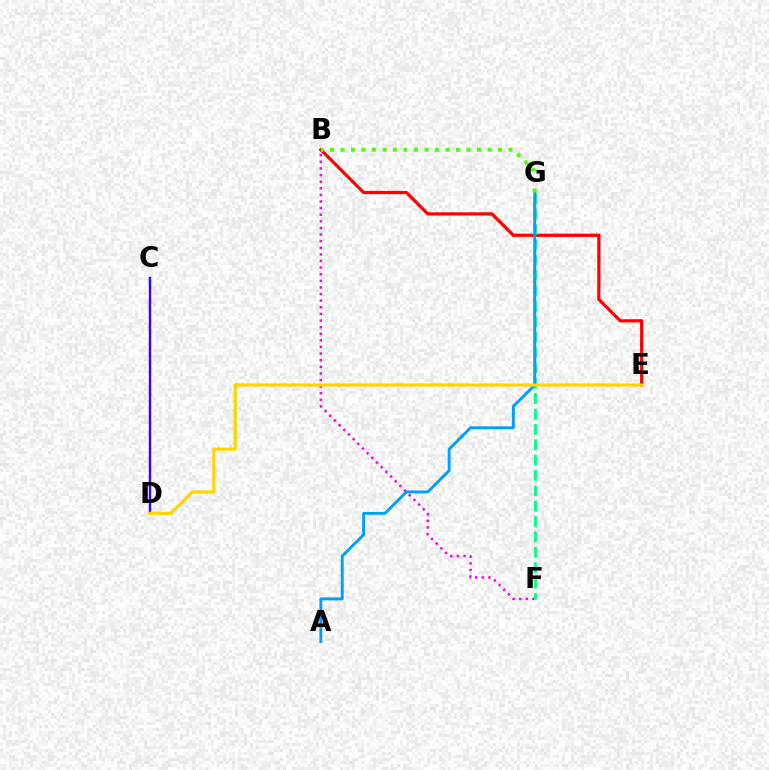{('B', 'E'): [{'color': '#ff0000', 'line_style': 'solid', 'thickness': 2.3}], ('C', 'D'): [{'color': '#3700ff', 'line_style': 'solid', 'thickness': 1.74}], ('B', 'F'): [{'color': '#ff00ed', 'line_style': 'dotted', 'thickness': 1.8}], ('F', 'G'): [{'color': '#00ff86', 'line_style': 'dashed', 'thickness': 2.09}], ('A', 'G'): [{'color': '#009eff', 'line_style': 'solid', 'thickness': 2.09}], ('D', 'E'): [{'color': '#ffd500', 'line_style': 'solid', 'thickness': 2.28}], ('B', 'G'): [{'color': '#4fff00', 'line_style': 'dotted', 'thickness': 2.85}]}